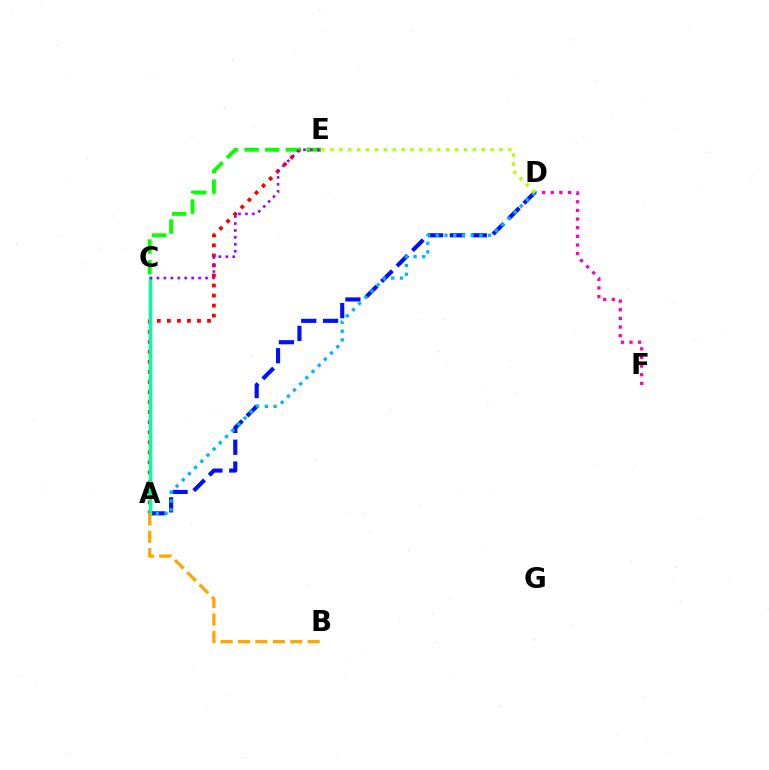{('D', 'F'): [{'color': '#ff00bd', 'line_style': 'dotted', 'thickness': 2.35}], ('A', 'D'): [{'color': '#0010ff', 'line_style': 'dashed', 'thickness': 2.97}, {'color': '#00b5ff', 'line_style': 'dotted', 'thickness': 2.37}], ('A', 'E'): [{'color': '#ff0000', 'line_style': 'dotted', 'thickness': 2.73}], ('A', 'C'): [{'color': '#00ff9d', 'line_style': 'solid', 'thickness': 2.51}], ('C', 'E'): [{'color': '#08ff00', 'line_style': 'dashed', 'thickness': 2.81}, {'color': '#9b00ff', 'line_style': 'dotted', 'thickness': 1.89}], ('A', 'B'): [{'color': '#ffa500', 'line_style': 'dashed', 'thickness': 2.36}], ('D', 'E'): [{'color': '#b3ff00', 'line_style': 'dotted', 'thickness': 2.42}]}